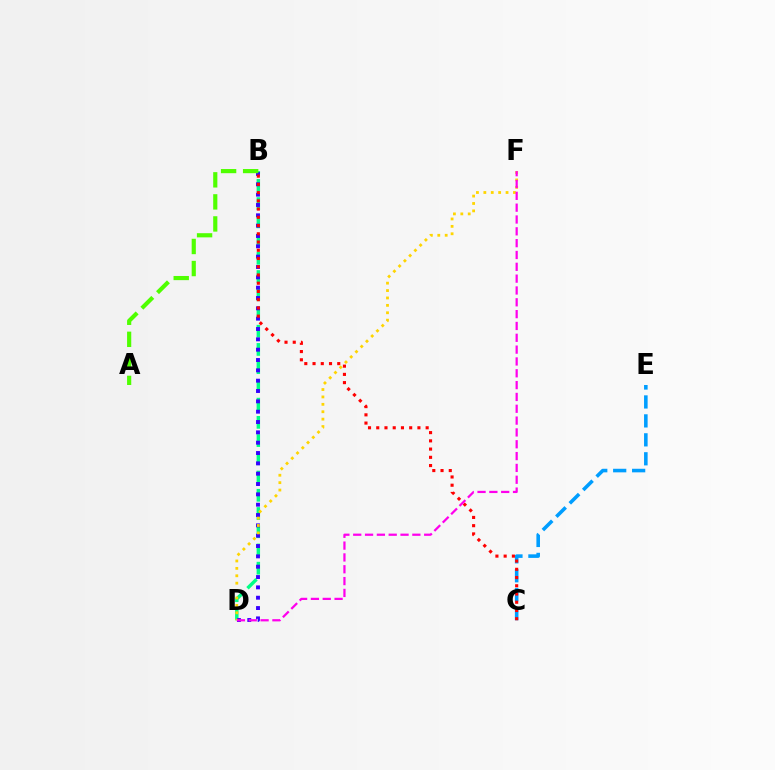{('C', 'E'): [{'color': '#009eff', 'line_style': 'dashed', 'thickness': 2.57}], ('B', 'D'): [{'color': '#00ff86', 'line_style': 'dashed', 'thickness': 2.48}, {'color': '#3700ff', 'line_style': 'dotted', 'thickness': 2.81}], ('A', 'B'): [{'color': '#4fff00', 'line_style': 'dashed', 'thickness': 2.99}], ('D', 'F'): [{'color': '#ffd500', 'line_style': 'dotted', 'thickness': 2.01}, {'color': '#ff00ed', 'line_style': 'dashed', 'thickness': 1.61}], ('B', 'C'): [{'color': '#ff0000', 'line_style': 'dotted', 'thickness': 2.24}]}